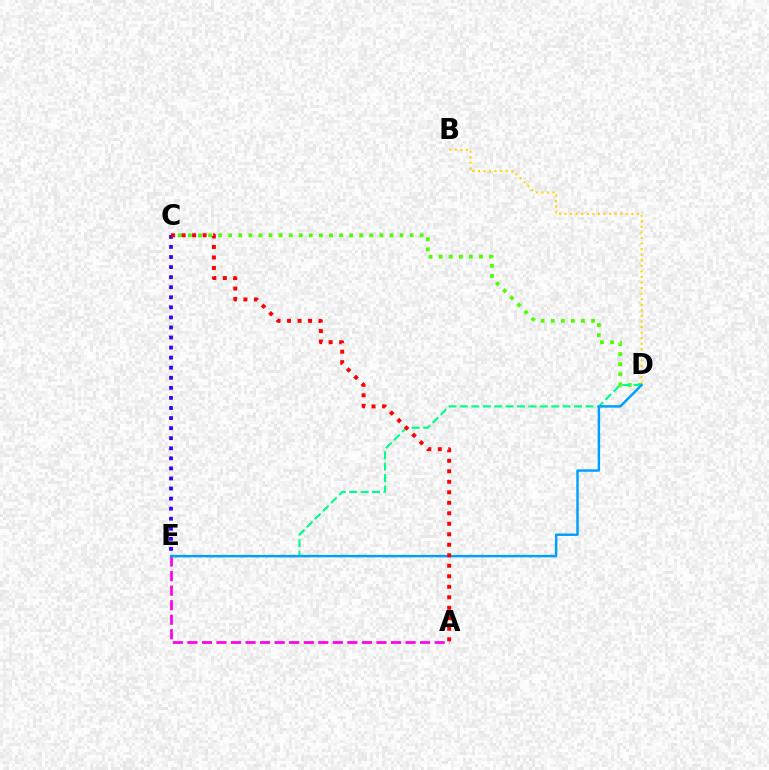{('A', 'E'): [{'color': '#ff00ed', 'line_style': 'dashed', 'thickness': 1.98}], ('C', 'D'): [{'color': '#4fff00', 'line_style': 'dotted', 'thickness': 2.74}], ('B', 'D'): [{'color': '#ffd500', 'line_style': 'dotted', 'thickness': 1.51}], ('D', 'E'): [{'color': '#00ff86', 'line_style': 'dashed', 'thickness': 1.55}, {'color': '#009eff', 'line_style': 'solid', 'thickness': 1.77}], ('C', 'E'): [{'color': '#3700ff', 'line_style': 'dotted', 'thickness': 2.73}], ('A', 'C'): [{'color': '#ff0000', 'line_style': 'dotted', 'thickness': 2.85}]}